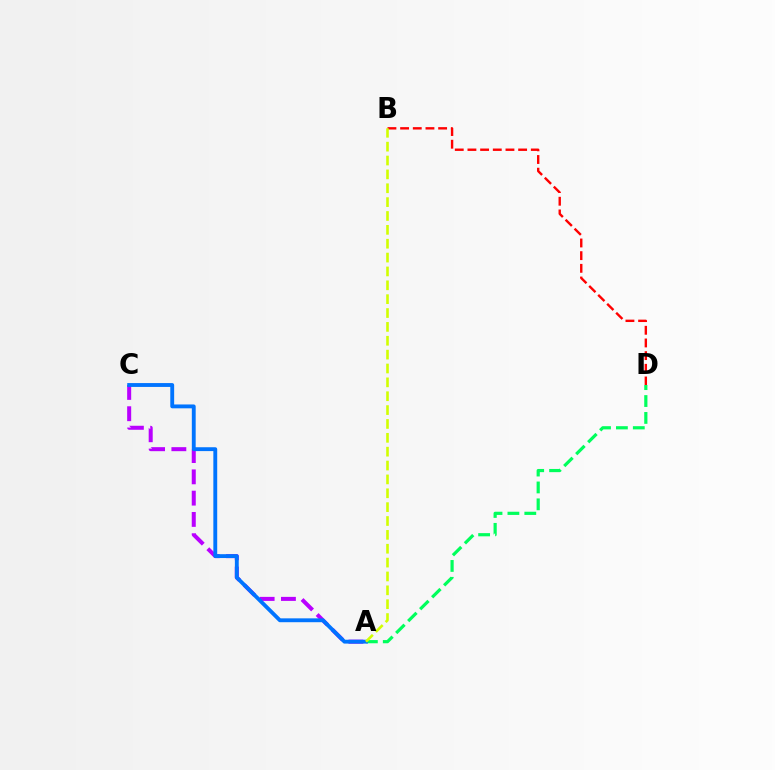{('A', 'D'): [{'color': '#00ff5c', 'line_style': 'dashed', 'thickness': 2.29}], ('B', 'D'): [{'color': '#ff0000', 'line_style': 'dashed', 'thickness': 1.72}], ('A', 'C'): [{'color': '#b900ff', 'line_style': 'dashed', 'thickness': 2.89}, {'color': '#0074ff', 'line_style': 'solid', 'thickness': 2.78}], ('A', 'B'): [{'color': '#d1ff00', 'line_style': 'dashed', 'thickness': 1.88}]}